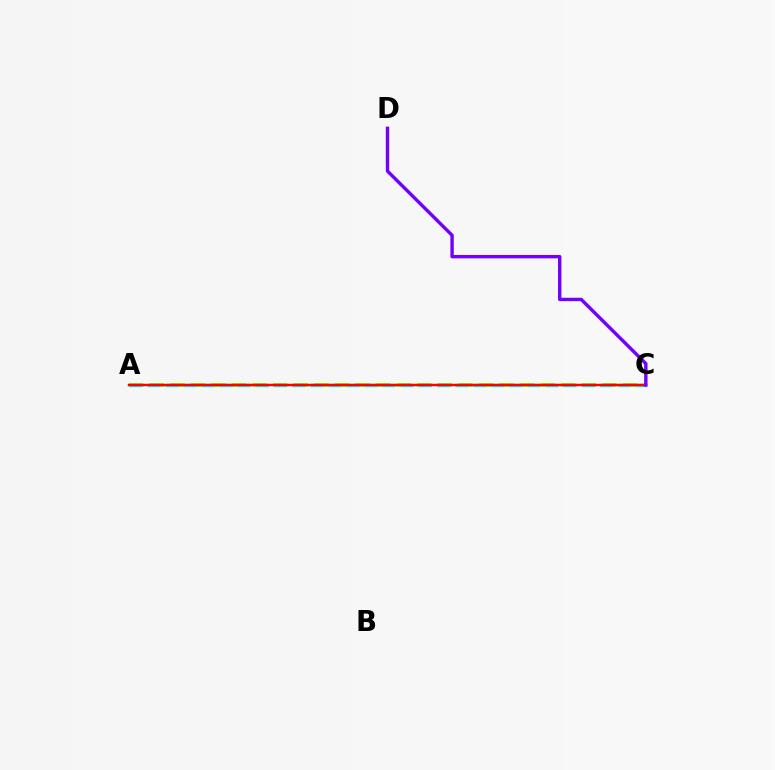{('A', 'C'): [{'color': '#84ff00', 'line_style': 'dashed', 'thickness': 2.8}, {'color': '#00fff6', 'line_style': 'dashed', 'thickness': 2.46}, {'color': '#ff0000', 'line_style': 'solid', 'thickness': 1.8}], ('C', 'D'): [{'color': '#7200ff', 'line_style': 'solid', 'thickness': 2.44}]}